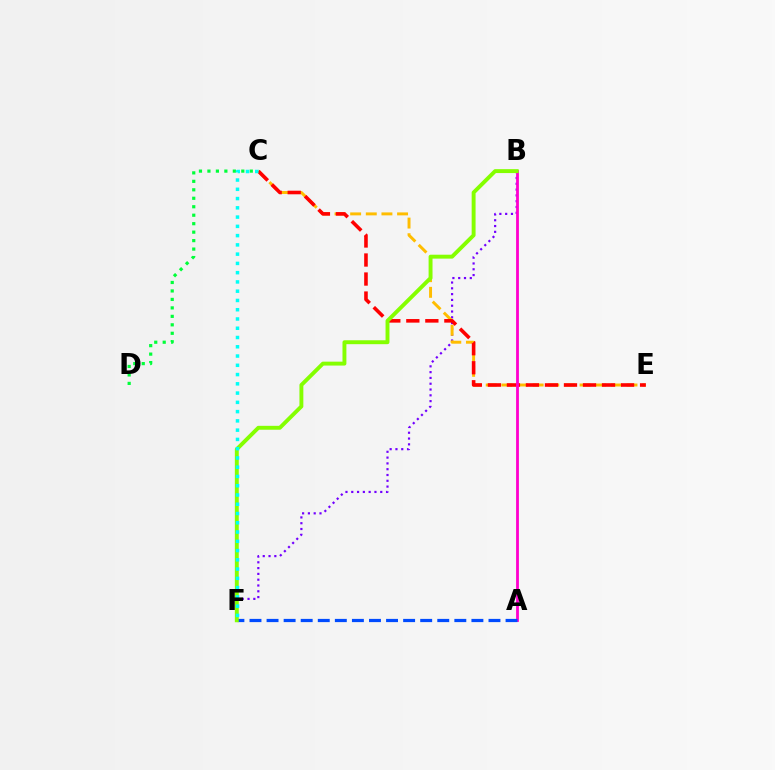{('B', 'F'): [{'color': '#7200ff', 'line_style': 'dotted', 'thickness': 1.58}, {'color': '#84ff00', 'line_style': 'solid', 'thickness': 2.82}], ('C', 'E'): [{'color': '#ffbd00', 'line_style': 'dashed', 'thickness': 2.12}, {'color': '#ff0000', 'line_style': 'dashed', 'thickness': 2.58}], ('A', 'B'): [{'color': '#ff00cf', 'line_style': 'solid', 'thickness': 2.02}], ('A', 'F'): [{'color': '#004bff', 'line_style': 'dashed', 'thickness': 2.32}], ('C', 'D'): [{'color': '#00ff39', 'line_style': 'dotted', 'thickness': 2.3}], ('C', 'F'): [{'color': '#00fff6', 'line_style': 'dotted', 'thickness': 2.52}]}